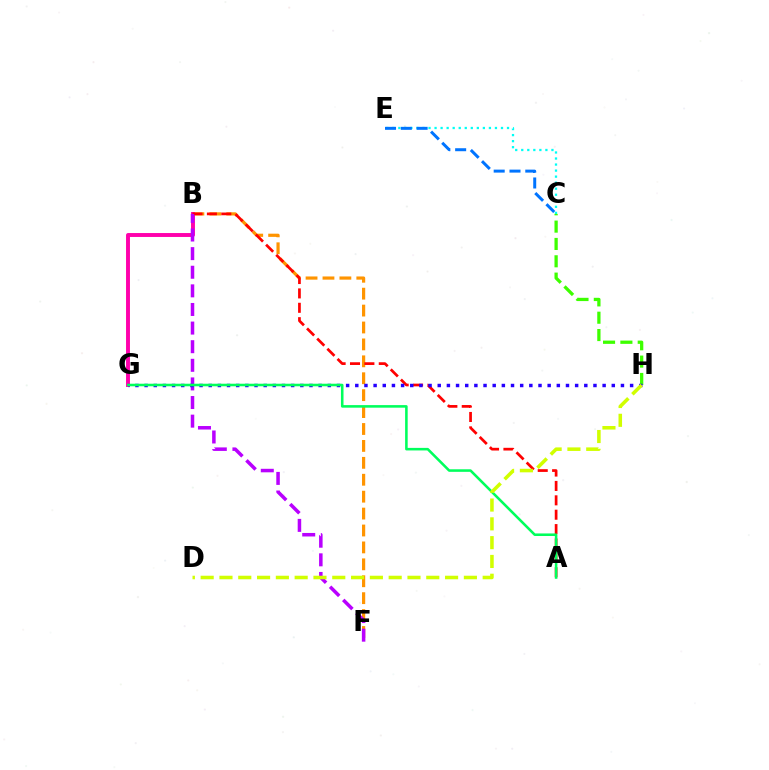{('C', 'E'): [{'color': '#00fff6', 'line_style': 'dotted', 'thickness': 1.64}, {'color': '#0074ff', 'line_style': 'dashed', 'thickness': 2.15}], ('B', 'F'): [{'color': '#ff9400', 'line_style': 'dashed', 'thickness': 2.3}, {'color': '#b900ff', 'line_style': 'dashed', 'thickness': 2.53}], ('B', 'G'): [{'color': '#ff00ac', 'line_style': 'solid', 'thickness': 2.82}], ('A', 'B'): [{'color': '#ff0000', 'line_style': 'dashed', 'thickness': 1.95}], ('C', 'H'): [{'color': '#3dff00', 'line_style': 'dashed', 'thickness': 2.35}], ('G', 'H'): [{'color': '#2500ff', 'line_style': 'dotted', 'thickness': 2.49}], ('A', 'G'): [{'color': '#00ff5c', 'line_style': 'solid', 'thickness': 1.85}], ('D', 'H'): [{'color': '#d1ff00', 'line_style': 'dashed', 'thickness': 2.55}]}